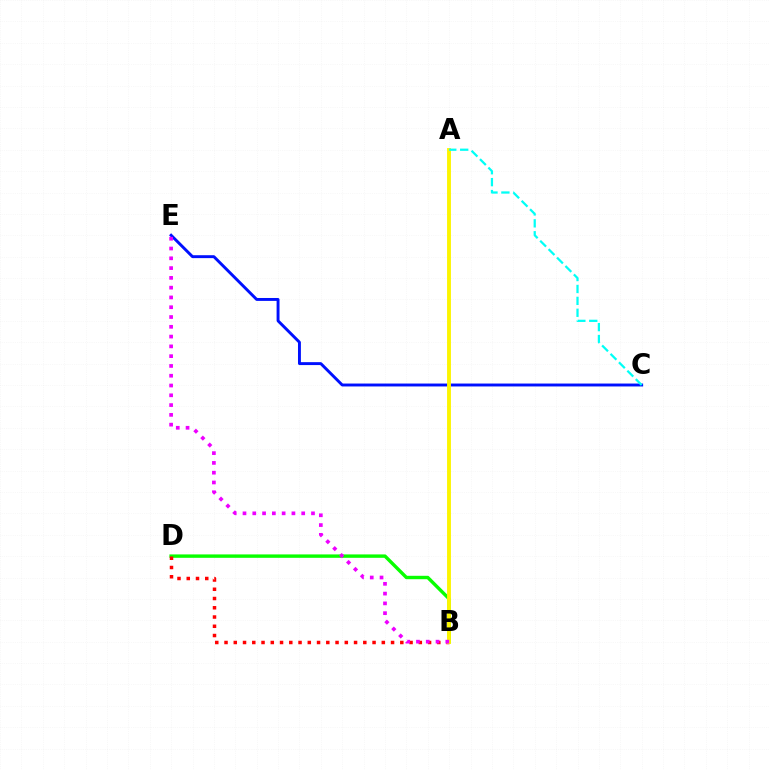{('C', 'E'): [{'color': '#0010ff', 'line_style': 'solid', 'thickness': 2.1}], ('B', 'D'): [{'color': '#08ff00', 'line_style': 'solid', 'thickness': 2.45}, {'color': '#ff0000', 'line_style': 'dotted', 'thickness': 2.51}], ('A', 'B'): [{'color': '#fcf500', 'line_style': 'solid', 'thickness': 2.79}], ('A', 'C'): [{'color': '#00fff6', 'line_style': 'dashed', 'thickness': 1.62}], ('B', 'E'): [{'color': '#ee00ff', 'line_style': 'dotted', 'thickness': 2.66}]}